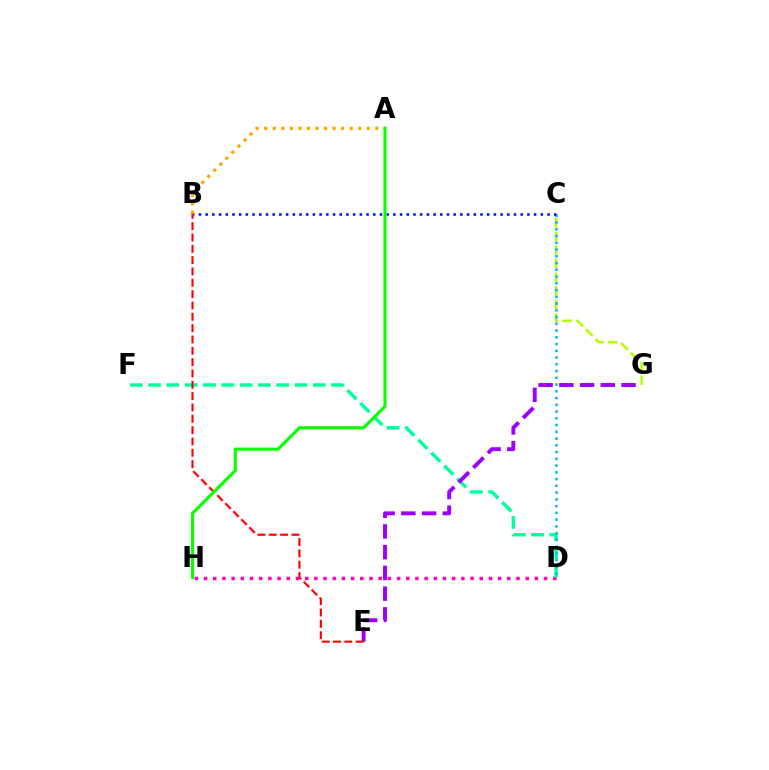{('C', 'G'): [{'color': '#b3ff00', 'line_style': 'dashed', 'thickness': 1.85}], ('D', 'H'): [{'color': '#ff00bd', 'line_style': 'dotted', 'thickness': 2.5}], ('D', 'F'): [{'color': '#00ff9d', 'line_style': 'dashed', 'thickness': 2.49}], ('A', 'B'): [{'color': '#ffa500', 'line_style': 'dotted', 'thickness': 2.32}], ('C', 'D'): [{'color': '#00b5ff', 'line_style': 'dotted', 'thickness': 1.83}], ('B', 'C'): [{'color': '#0010ff', 'line_style': 'dotted', 'thickness': 1.82}], ('E', 'G'): [{'color': '#9b00ff', 'line_style': 'dashed', 'thickness': 2.82}], ('B', 'E'): [{'color': '#ff0000', 'line_style': 'dashed', 'thickness': 1.54}], ('A', 'H'): [{'color': '#08ff00', 'line_style': 'solid', 'thickness': 2.24}]}